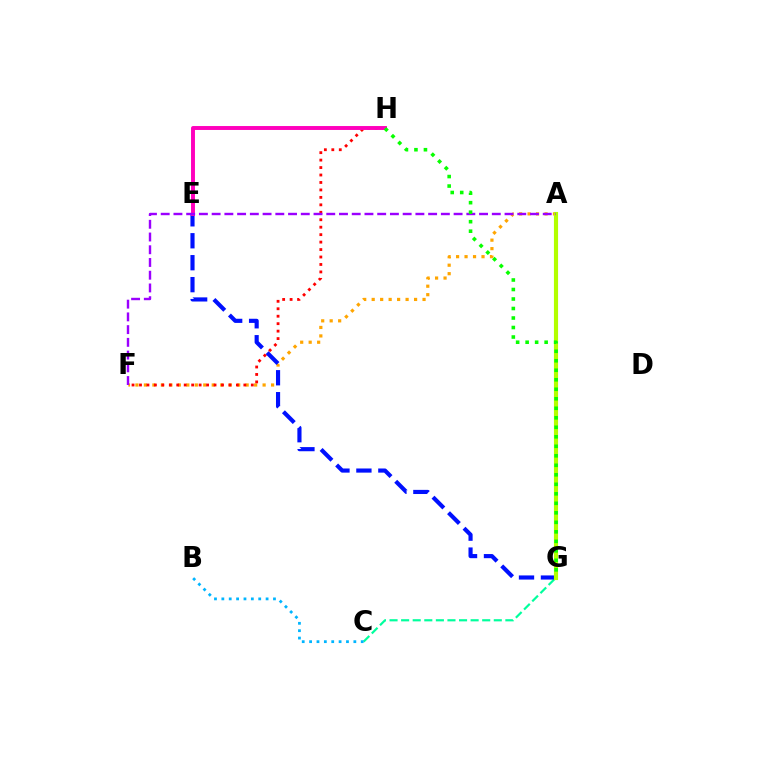{('C', 'G'): [{'color': '#00ff9d', 'line_style': 'dashed', 'thickness': 1.57}], ('A', 'F'): [{'color': '#ffa500', 'line_style': 'dotted', 'thickness': 2.3}, {'color': '#9b00ff', 'line_style': 'dashed', 'thickness': 1.73}], ('E', 'G'): [{'color': '#0010ff', 'line_style': 'dashed', 'thickness': 2.98}], ('F', 'H'): [{'color': '#ff0000', 'line_style': 'dotted', 'thickness': 2.03}], ('E', 'H'): [{'color': '#ff00bd', 'line_style': 'solid', 'thickness': 2.83}], ('A', 'G'): [{'color': '#b3ff00', 'line_style': 'solid', 'thickness': 2.98}], ('B', 'C'): [{'color': '#00b5ff', 'line_style': 'dotted', 'thickness': 2.0}], ('G', 'H'): [{'color': '#08ff00', 'line_style': 'dotted', 'thickness': 2.58}]}